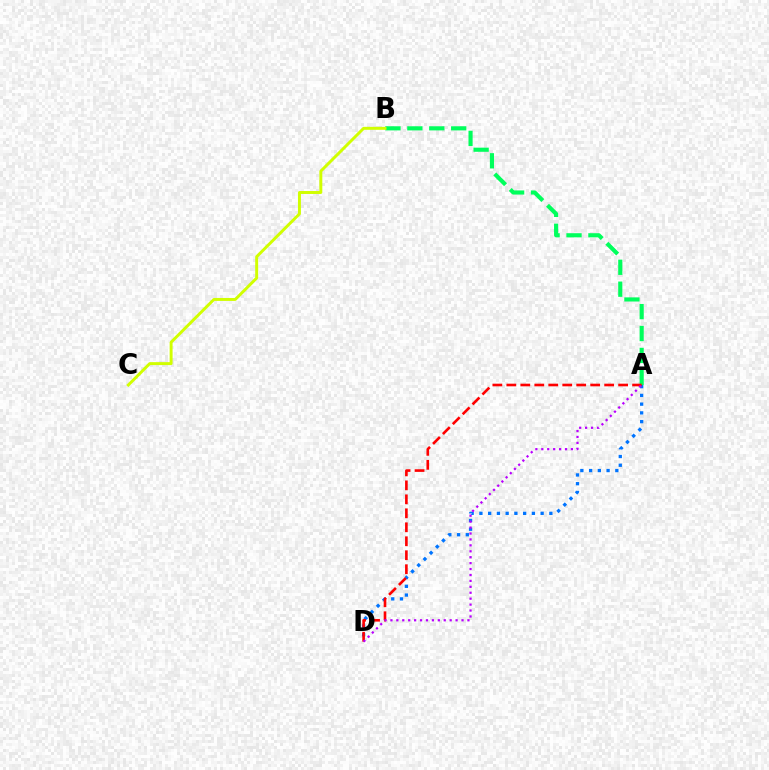{('A', 'B'): [{'color': '#00ff5c', 'line_style': 'dashed', 'thickness': 2.98}], ('A', 'D'): [{'color': '#0074ff', 'line_style': 'dotted', 'thickness': 2.38}, {'color': '#ff0000', 'line_style': 'dashed', 'thickness': 1.9}, {'color': '#b900ff', 'line_style': 'dotted', 'thickness': 1.61}], ('B', 'C'): [{'color': '#d1ff00', 'line_style': 'solid', 'thickness': 2.13}]}